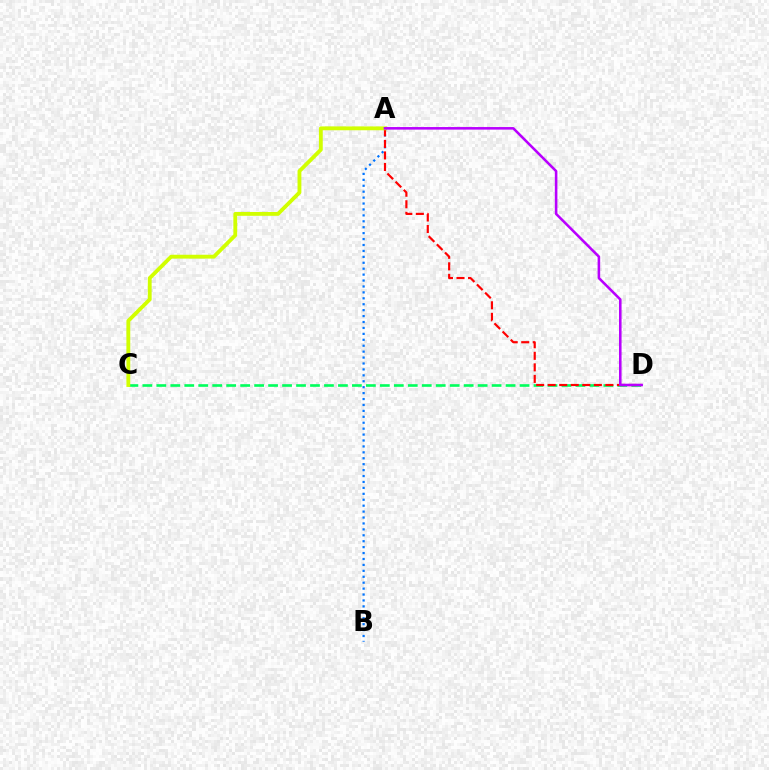{('A', 'B'): [{'color': '#0074ff', 'line_style': 'dotted', 'thickness': 1.61}], ('C', 'D'): [{'color': '#00ff5c', 'line_style': 'dashed', 'thickness': 1.9}], ('A', 'D'): [{'color': '#ff0000', 'line_style': 'dashed', 'thickness': 1.57}, {'color': '#b900ff', 'line_style': 'solid', 'thickness': 1.85}], ('A', 'C'): [{'color': '#d1ff00', 'line_style': 'solid', 'thickness': 2.76}]}